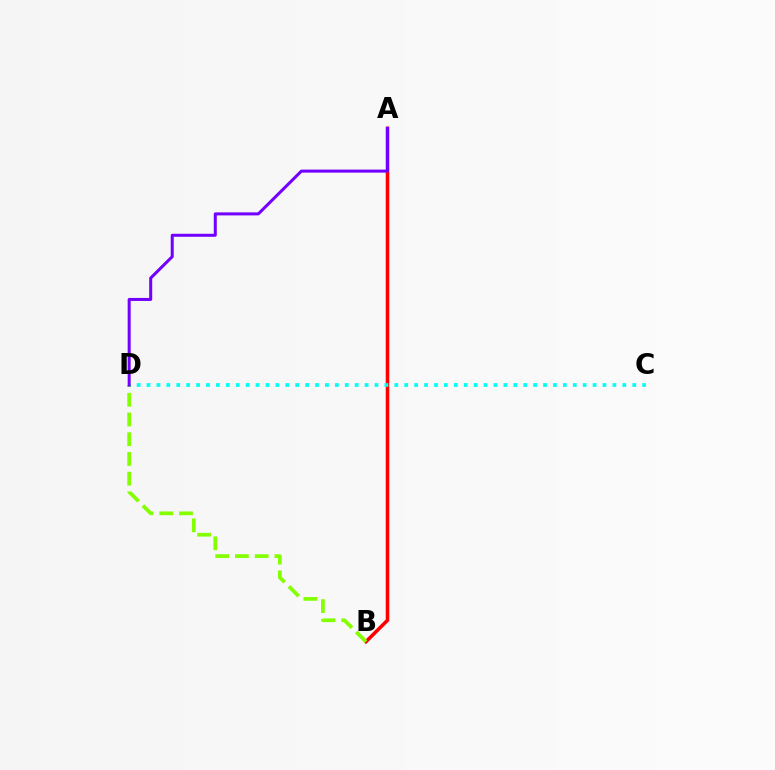{('A', 'B'): [{'color': '#ff0000', 'line_style': 'solid', 'thickness': 2.54}], ('B', 'D'): [{'color': '#84ff00', 'line_style': 'dashed', 'thickness': 2.68}], ('C', 'D'): [{'color': '#00fff6', 'line_style': 'dotted', 'thickness': 2.69}], ('A', 'D'): [{'color': '#7200ff', 'line_style': 'solid', 'thickness': 2.17}]}